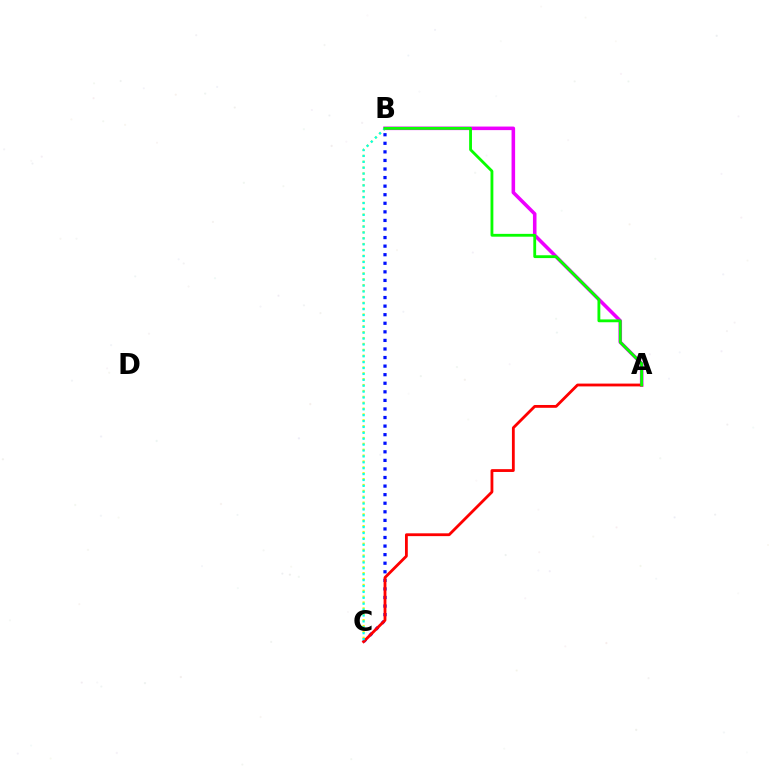{('B', 'C'): [{'color': '#fcf500', 'line_style': 'dotted', 'thickness': 1.6}, {'color': '#0010ff', 'line_style': 'dotted', 'thickness': 2.33}, {'color': '#00fff6', 'line_style': 'dotted', 'thickness': 1.6}], ('A', 'B'): [{'color': '#ee00ff', 'line_style': 'solid', 'thickness': 2.56}, {'color': '#08ff00', 'line_style': 'solid', 'thickness': 2.04}], ('A', 'C'): [{'color': '#ff0000', 'line_style': 'solid', 'thickness': 2.02}]}